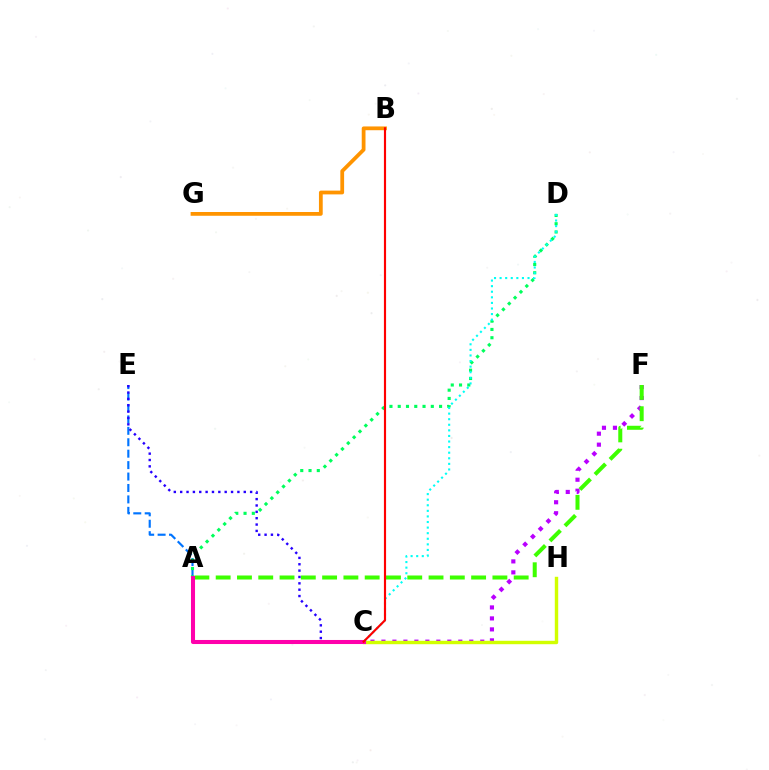{('C', 'F'): [{'color': '#b900ff', 'line_style': 'dotted', 'thickness': 2.98}], ('A', 'E'): [{'color': '#0074ff', 'line_style': 'dashed', 'thickness': 1.55}], ('C', 'H'): [{'color': '#d1ff00', 'line_style': 'solid', 'thickness': 2.46}], ('B', 'G'): [{'color': '#ff9400', 'line_style': 'solid', 'thickness': 2.72}], ('A', 'D'): [{'color': '#00ff5c', 'line_style': 'dotted', 'thickness': 2.25}], ('A', 'F'): [{'color': '#3dff00', 'line_style': 'dashed', 'thickness': 2.89}], ('C', 'E'): [{'color': '#2500ff', 'line_style': 'dotted', 'thickness': 1.73}], ('A', 'C'): [{'color': '#ff00ac', 'line_style': 'solid', 'thickness': 2.92}], ('C', 'D'): [{'color': '#00fff6', 'line_style': 'dotted', 'thickness': 1.52}], ('B', 'C'): [{'color': '#ff0000', 'line_style': 'solid', 'thickness': 1.55}]}